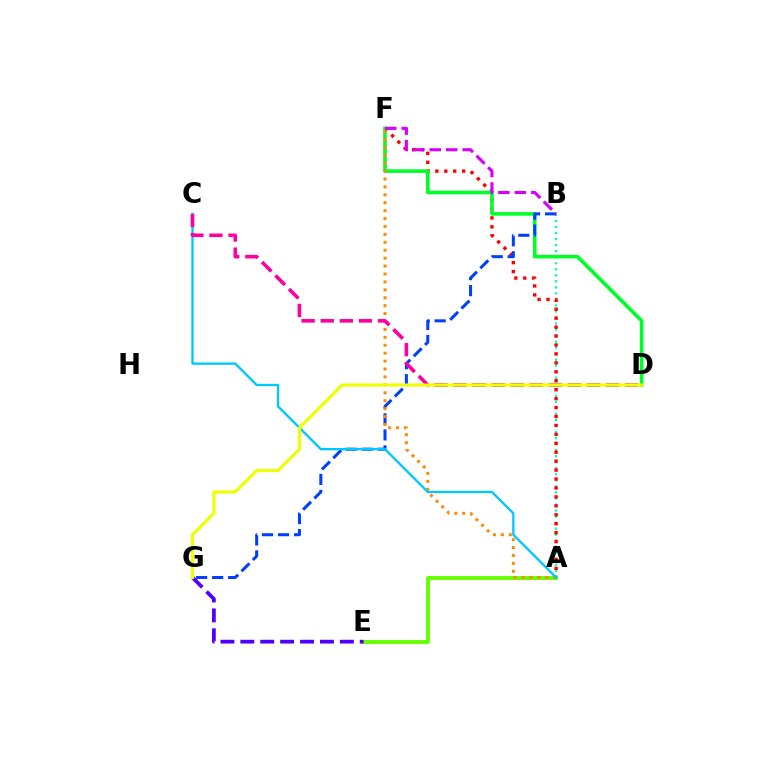{('A', 'B'): [{'color': '#00ffaf', 'line_style': 'dotted', 'thickness': 1.64}], ('A', 'F'): [{'color': '#ff0000', 'line_style': 'dotted', 'thickness': 2.43}, {'color': '#ff8800', 'line_style': 'dotted', 'thickness': 2.15}], ('A', 'E'): [{'color': '#66ff00', 'line_style': 'solid', 'thickness': 2.8}], ('D', 'F'): [{'color': '#00ff27', 'line_style': 'solid', 'thickness': 2.58}], ('B', 'G'): [{'color': '#003fff', 'line_style': 'dashed', 'thickness': 2.18}], ('A', 'C'): [{'color': '#00c7ff', 'line_style': 'solid', 'thickness': 1.67}], ('B', 'F'): [{'color': '#d600ff', 'line_style': 'dashed', 'thickness': 2.24}], ('C', 'D'): [{'color': '#ff00a0', 'line_style': 'dashed', 'thickness': 2.59}], ('E', 'G'): [{'color': '#4f00ff', 'line_style': 'dashed', 'thickness': 2.7}], ('D', 'G'): [{'color': '#eeff00', 'line_style': 'solid', 'thickness': 2.25}]}